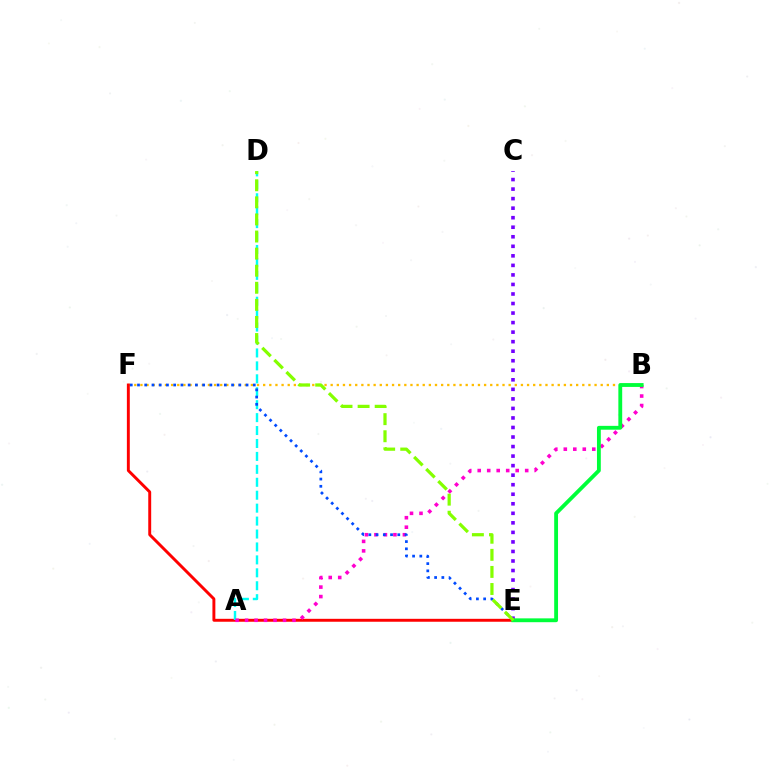{('C', 'E'): [{'color': '#7200ff', 'line_style': 'dotted', 'thickness': 2.59}], ('B', 'F'): [{'color': '#ffbd00', 'line_style': 'dotted', 'thickness': 1.67}], ('E', 'F'): [{'color': '#ff0000', 'line_style': 'solid', 'thickness': 2.11}, {'color': '#004bff', 'line_style': 'dotted', 'thickness': 1.97}], ('A', 'D'): [{'color': '#00fff6', 'line_style': 'dashed', 'thickness': 1.76}], ('A', 'B'): [{'color': '#ff00cf', 'line_style': 'dotted', 'thickness': 2.58}], ('B', 'E'): [{'color': '#00ff39', 'line_style': 'solid', 'thickness': 2.76}], ('D', 'E'): [{'color': '#84ff00', 'line_style': 'dashed', 'thickness': 2.32}]}